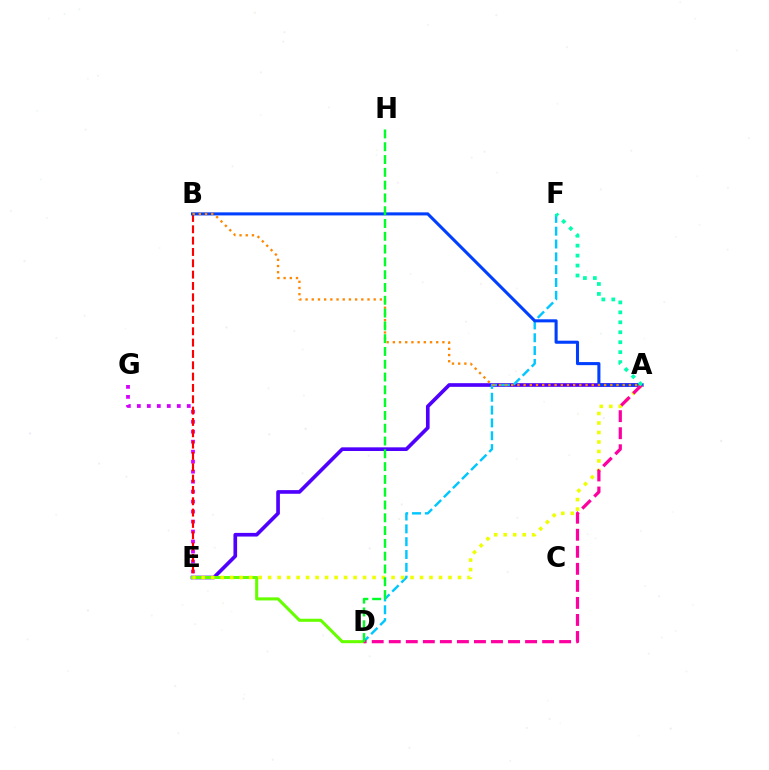{('E', 'G'): [{'color': '#d600ff', 'line_style': 'dotted', 'thickness': 2.71}], ('A', 'E'): [{'color': '#4f00ff', 'line_style': 'solid', 'thickness': 2.64}, {'color': '#eeff00', 'line_style': 'dotted', 'thickness': 2.58}], ('D', 'F'): [{'color': '#00c7ff', 'line_style': 'dashed', 'thickness': 1.74}], ('B', 'E'): [{'color': '#ff0000', 'line_style': 'dashed', 'thickness': 1.54}], ('A', 'B'): [{'color': '#003fff', 'line_style': 'solid', 'thickness': 2.21}, {'color': '#ff8800', 'line_style': 'dotted', 'thickness': 1.68}], ('D', 'E'): [{'color': '#66ff00', 'line_style': 'solid', 'thickness': 2.2}], ('A', 'D'): [{'color': '#ff00a0', 'line_style': 'dashed', 'thickness': 2.31}], ('D', 'H'): [{'color': '#00ff27', 'line_style': 'dashed', 'thickness': 1.74}], ('A', 'F'): [{'color': '#00ffaf', 'line_style': 'dotted', 'thickness': 2.7}]}